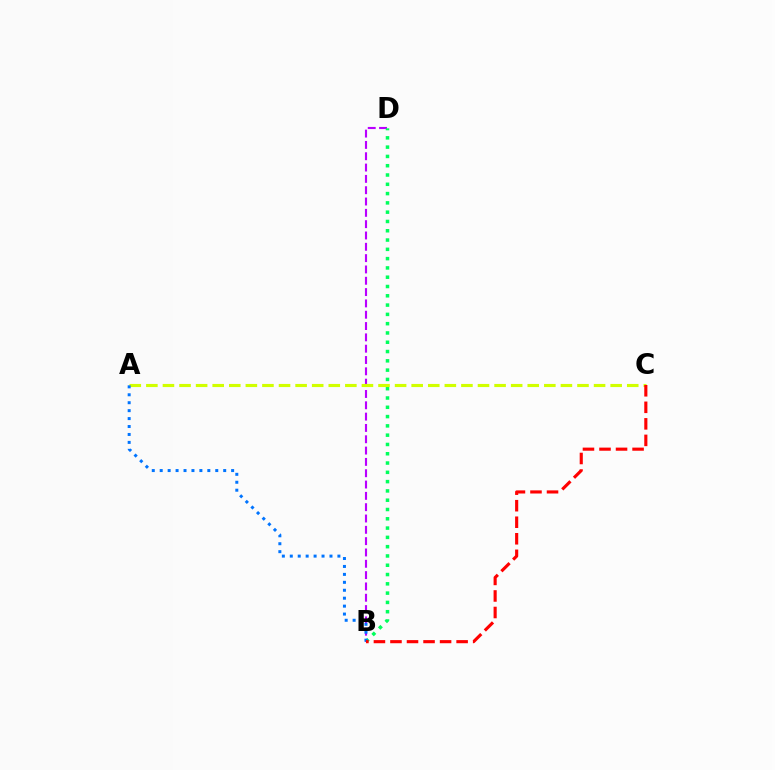{('B', 'D'): [{'color': '#b900ff', 'line_style': 'dashed', 'thickness': 1.54}, {'color': '#00ff5c', 'line_style': 'dotted', 'thickness': 2.52}], ('A', 'C'): [{'color': '#d1ff00', 'line_style': 'dashed', 'thickness': 2.25}], ('A', 'B'): [{'color': '#0074ff', 'line_style': 'dotted', 'thickness': 2.16}], ('B', 'C'): [{'color': '#ff0000', 'line_style': 'dashed', 'thickness': 2.25}]}